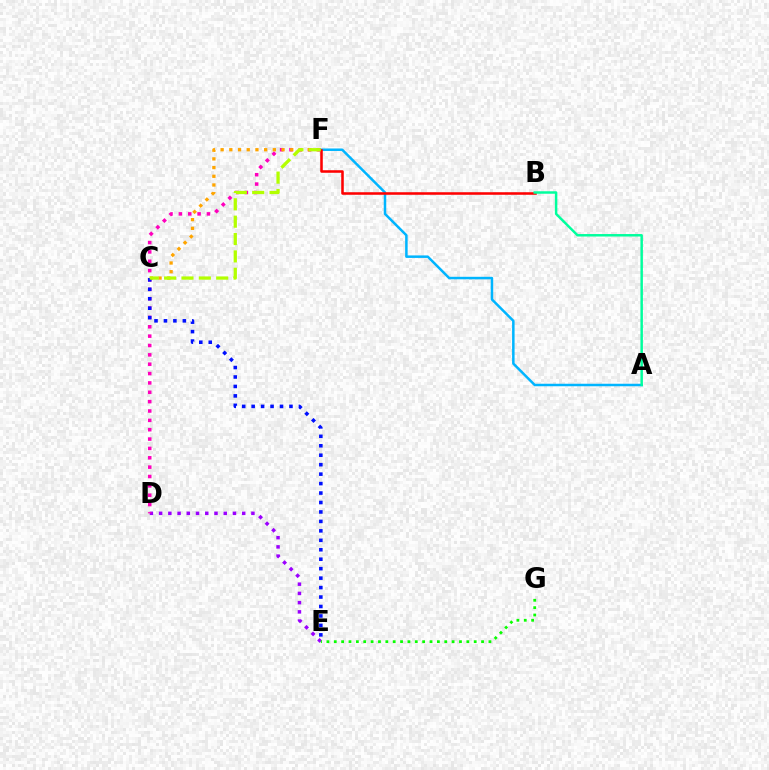{('D', 'E'): [{'color': '#9b00ff', 'line_style': 'dotted', 'thickness': 2.51}], ('A', 'F'): [{'color': '#00b5ff', 'line_style': 'solid', 'thickness': 1.8}], ('D', 'F'): [{'color': '#ff00bd', 'line_style': 'dotted', 'thickness': 2.54}], ('C', 'F'): [{'color': '#ffa500', 'line_style': 'dotted', 'thickness': 2.36}, {'color': '#b3ff00', 'line_style': 'dashed', 'thickness': 2.36}], ('C', 'E'): [{'color': '#0010ff', 'line_style': 'dotted', 'thickness': 2.57}], ('B', 'F'): [{'color': '#ff0000', 'line_style': 'solid', 'thickness': 1.83}], ('A', 'B'): [{'color': '#00ff9d', 'line_style': 'solid', 'thickness': 1.78}], ('E', 'G'): [{'color': '#08ff00', 'line_style': 'dotted', 'thickness': 2.0}]}